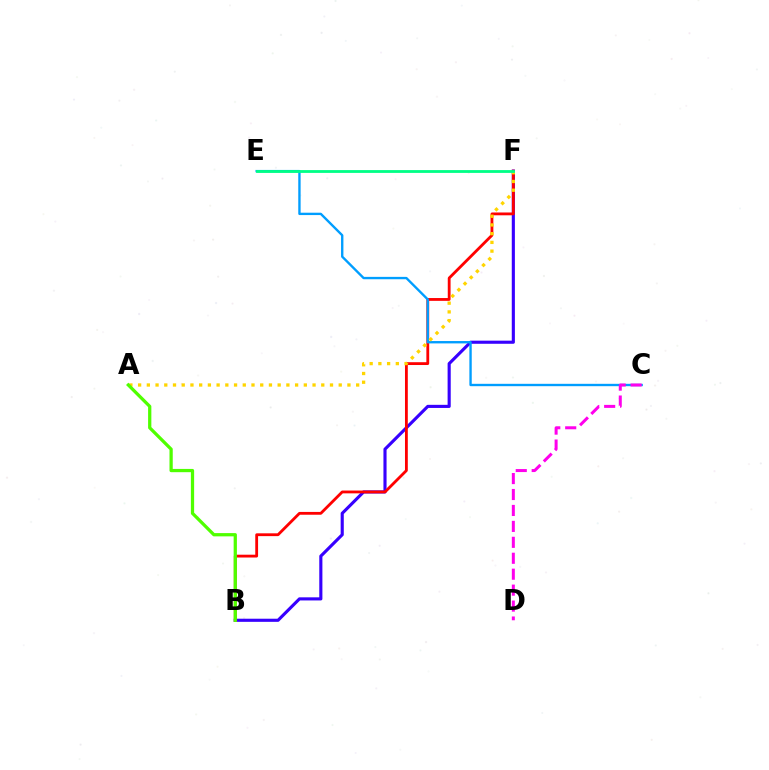{('B', 'F'): [{'color': '#3700ff', 'line_style': 'solid', 'thickness': 2.25}, {'color': '#ff0000', 'line_style': 'solid', 'thickness': 2.03}], ('C', 'E'): [{'color': '#009eff', 'line_style': 'solid', 'thickness': 1.7}], ('A', 'F'): [{'color': '#ffd500', 'line_style': 'dotted', 'thickness': 2.37}], ('A', 'B'): [{'color': '#4fff00', 'line_style': 'solid', 'thickness': 2.34}], ('E', 'F'): [{'color': '#00ff86', 'line_style': 'solid', 'thickness': 2.03}], ('C', 'D'): [{'color': '#ff00ed', 'line_style': 'dashed', 'thickness': 2.17}]}